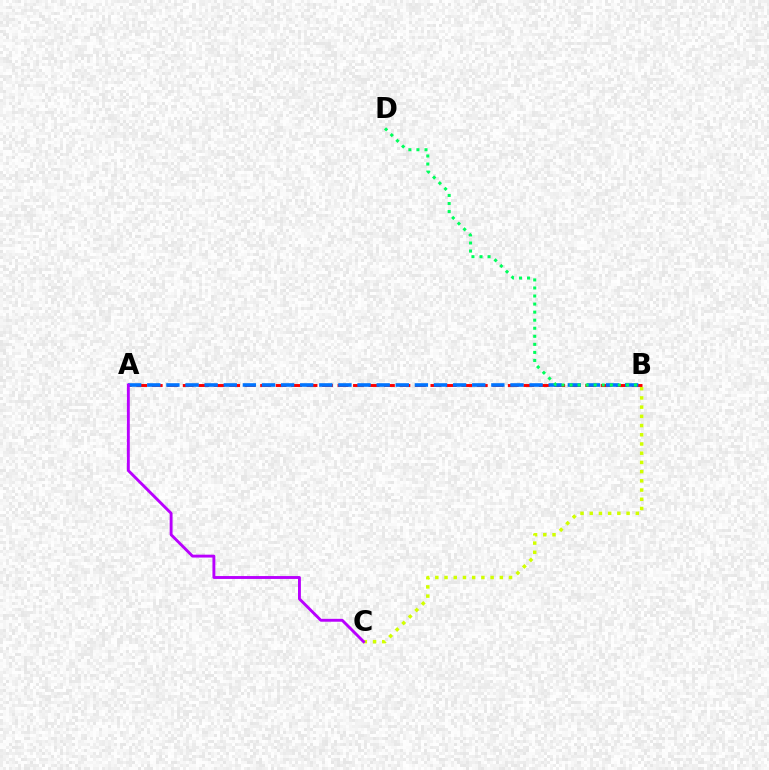{('A', 'B'): [{'color': '#ff0000', 'line_style': 'dashed', 'thickness': 2.1}, {'color': '#0074ff', 'line_style': 'dashed', 'thickness': 2.6}], ('B', 'C'): [{'color': '#d1ff00', 'line_style': 'dotted', 'thickness': 2.5}], ('B', 'D'): [{'color': '#00ff5c', 'line_style': 'dotted', 'thickness': 2.19}], ('A', 'C'): [{'color': '#b900ff', 'line_style': 'solid', 'thickness': 2.08}]}